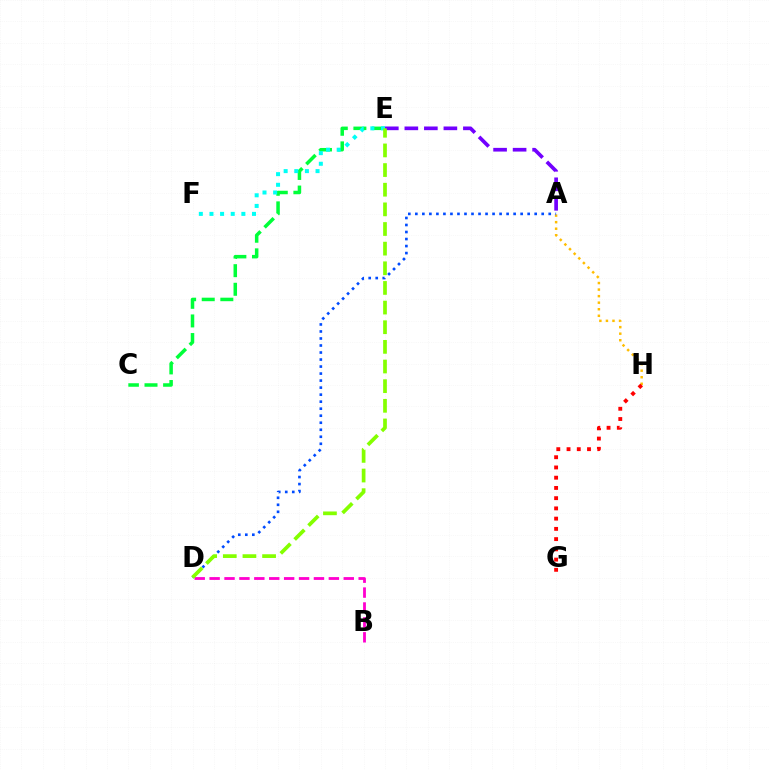{('C', 'E'): [{'color': '#00ff39', 'line_style': 'dashed', 'thickness': 2.53}], ('B', 'D'): [{'color': '#ff00cf', 'line_style': 'dashed', 'thickness': 2.02}], ('A', 'H'): [{'color': '#ffbd00', 'line_style': 'dotted', 'thickness': 1.78}], ('E', 'F'): [{'color': '#00fff6', 'line_style': 'dotted', 'thickness': 2.89}], ('A', 'D'): [{'color': '#004bff', 'line_style': 'dotted', 'thickness': 1.91}], ('A', 'E'): [{'color': '#7200ff', 'line_style': 'dashed', 'thickness': 2.65}], ('D', 'E'): [{'color': '#84ff00', 'line_style': 'dashed', 'thickness': 2.67}], ('G', 'H'): [{'color': '#ff0000', 'line_style': 'dotted', 'thickness': 2.78}]}